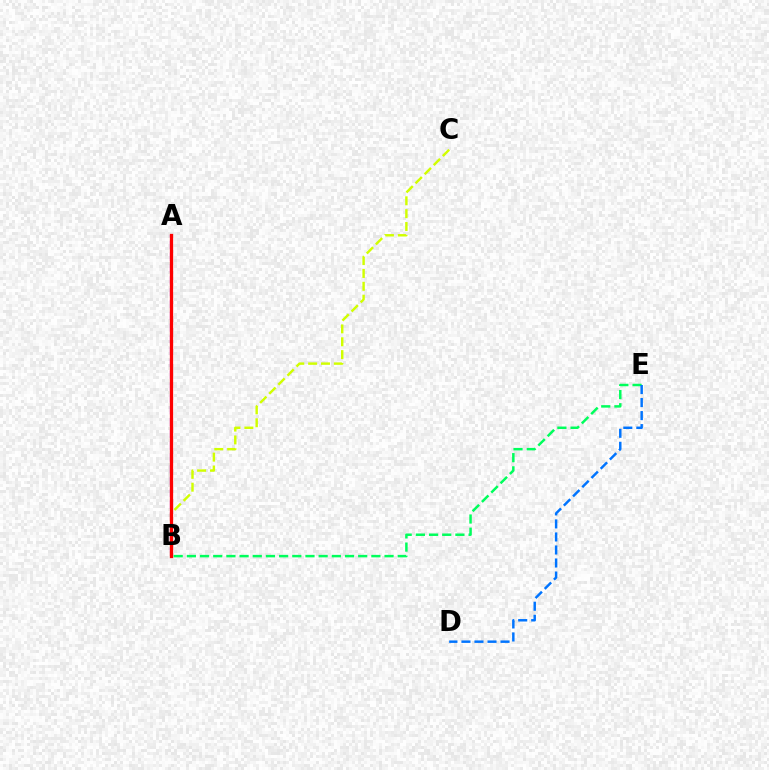{('B', 'C'): [{'color': '#d1ff00', 'line_style': 'dashed', 'thickness': 1.75}], ('B', 'E'): [{'color': '#00ff5c', 'line_style': 'dashed', 'thickness': 1.79}], ('D', 'E'): [{'color': '#0074ff', 'line_style': 'dashed', 'thickness': 1.77}], ('A', 'B'): [{'color': '#b900ff', 'line_style': 'dashed', 'thickness': 1.6}, {'color': '#ff0000', 'line_style': 'solid', 'thickness': 2.36}]}